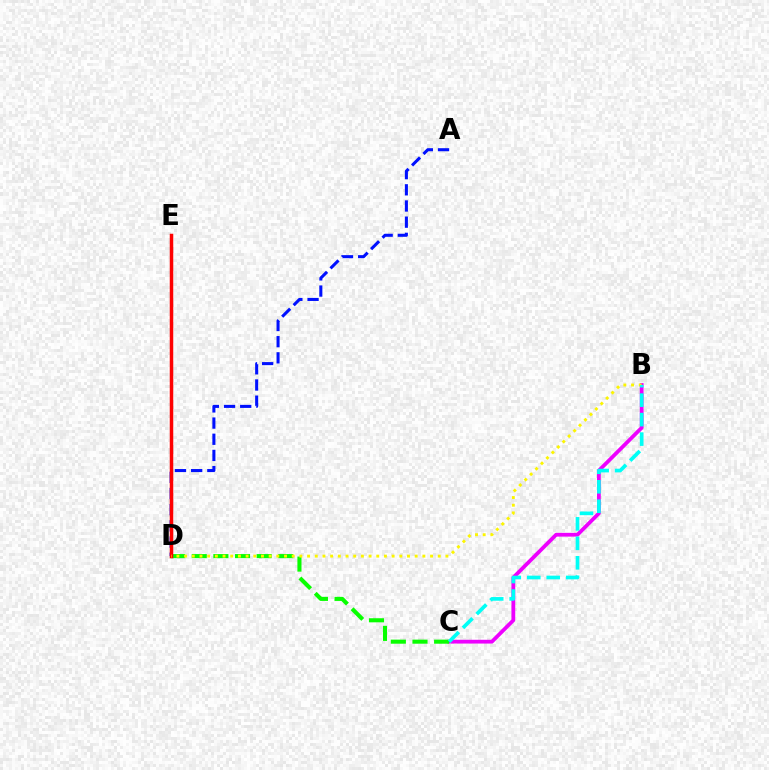{('B', 'C'): [{'color': '#ee00ff', 'line_style': 'solid', 'thickness': 2.72}, {'color': '#00fff6', 'line_style': 'dashed', 'thickness': 2.65}], ('A', 'D'): [{'color': '#0010ff', 'line_style': 'dashed', 'thickness': 2.2}], ('C', 'D'): [{'color': '#08ff00', 'line_style': 'dashed', 'thickness': 2.94}], ('D', 'E'): [{'color': '#ff0000', 'line_style': 'solid', 'thickness': 2.52}], ('B', 'D'): [{'color': '#fcf500', 'line_style': 'dotted', 'thickness': 2.09}]}